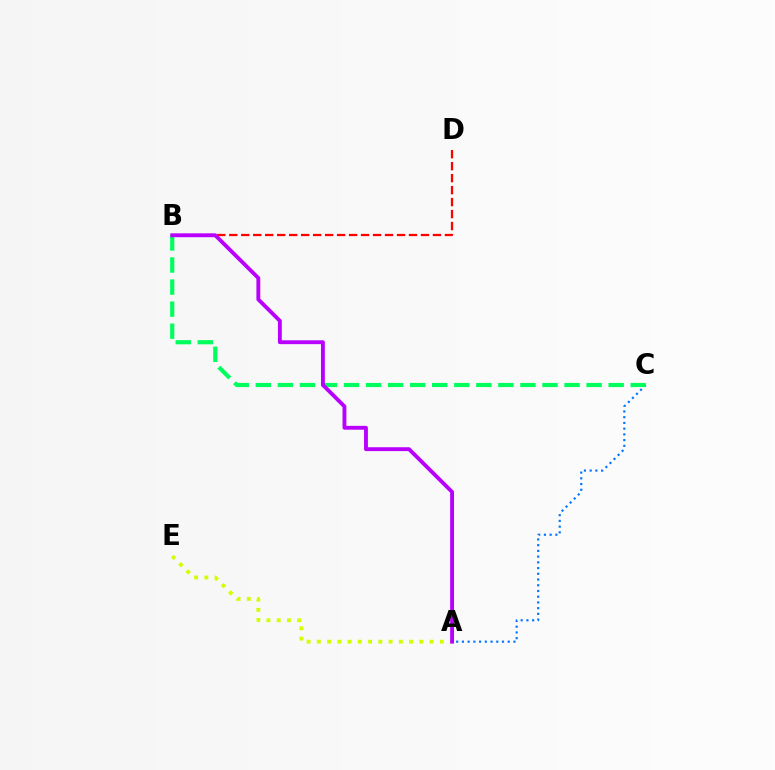{('B', 'D'): [{'color': '#ff0000', 'line_style': 'dashed', 'thickness': 1.63}], ('A', 'C'): [{'color': '#0074ff', 'line_style': 'dotted', 'thickness': 1.56}], ('B', 'C'): [{'color': '#00ff5c', 'line_style': 'dashed', 'thickness': 3.0}], ('A', 'E'): [{'color': '#d1ff00', 'line_style': 'dotted', 'thickness': 2.79}], ('A', 'B'): [{'color': '#b900ff', 'line_style': 'solid', 'thickness': 2.78}]}